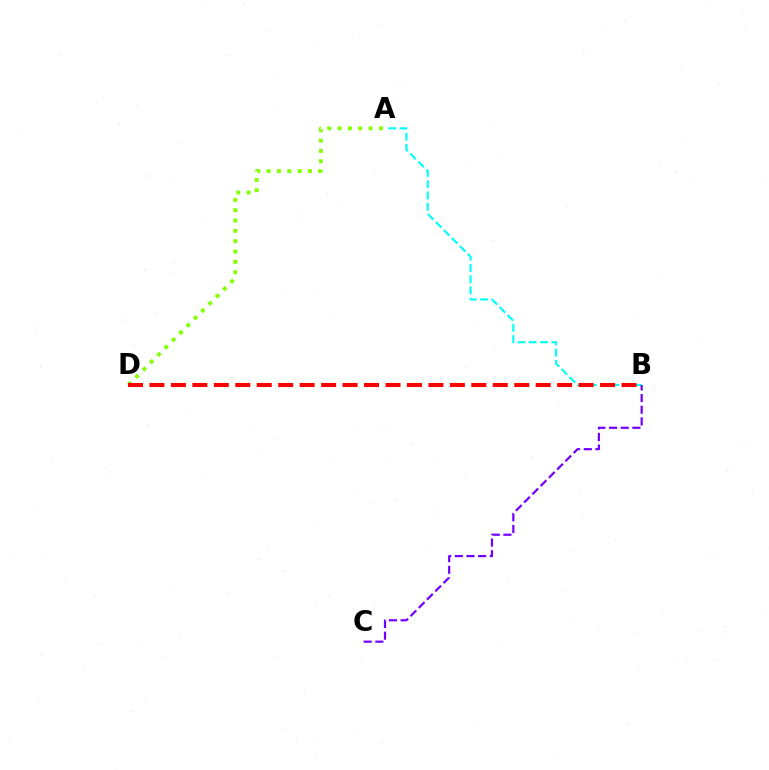{('A', 'D'): [{'color': '#84ff00', 'line_style': 'dotted', 'thickness': 2.81}], ('A', 'B'): [{'color': '#00fff6', 'line_style': 'dashed', 'thickness': 1.53}], ('B', 'C'): [{'color': '#7200ff', 'line_style': 'dashed', 'thickness': 1.58}], ('B', 'D'): [{'color': '#ff0000', 'line_style': 'dashed', 'thickness': 2.92}]}